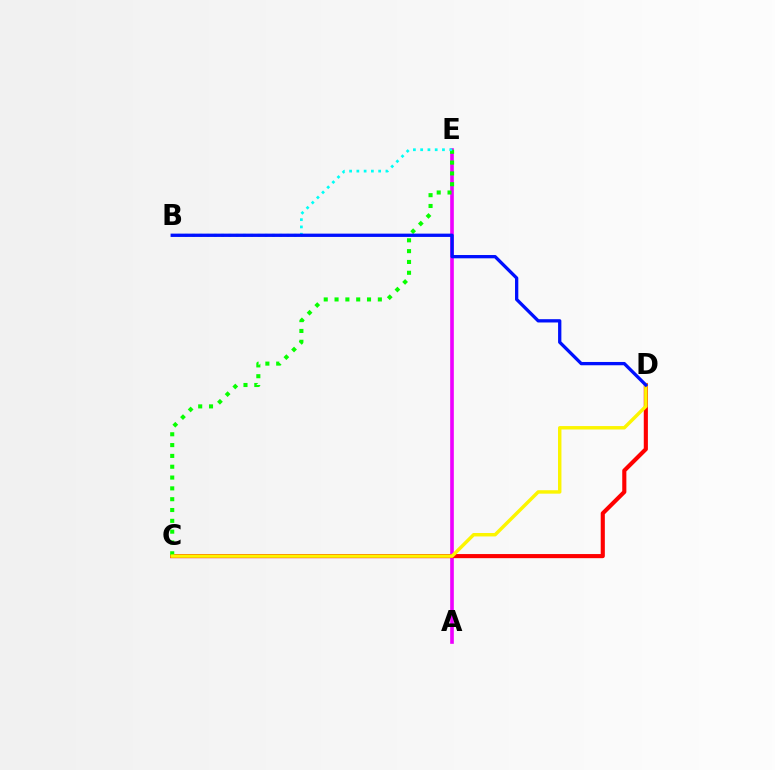{('A', 'E'): [{'color': '#ee00ff', 'line_style': 'solid', 'thickness': 2.62}], ('C', 'D'): [{'color': '#ff0000', 'line_style': 'solid', 'thickness': 2.97}, {'color': '#fcf500', 'line_style': 'solid', 'thickness': 2.48}], ('C', 'E'): [{'color': '#08ff00', 'line_style': 'dotted', 'thickness': 2.94}], ('B', 'E'): [{'color': '#00fff6', 'line_style': 'dotted', 'thickness': 1.97}], ('B', 'D'): [{'color': '#0010ff', 'line_style': 'solid', 'thickness': 2.37}]}